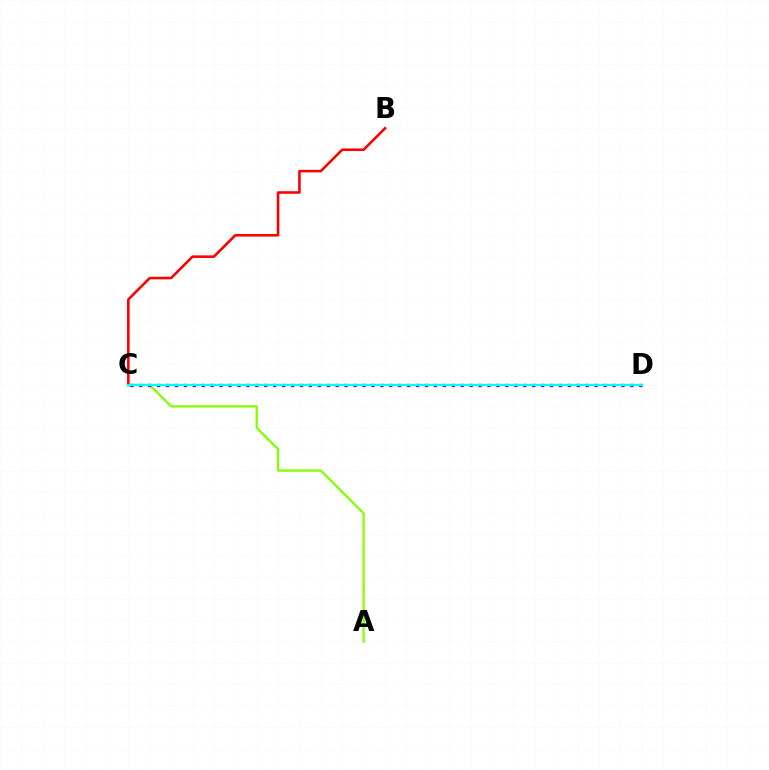{('A', 'C'): [{'color': '#84ff00', 'line_style': 'solid', 'thickness': 1.65}], ('B', 'C'): [{'color': '#ff0000', 'line_style': 'solid', 'thickness': 1.86}], ('C', 'D'): [{'color': '#7200ff', 'line_style': 'dotted', 'thickness': 2.43}, {'color': '#00fff6', 'line_style': 'solid', 'thickness': 1.58}]}